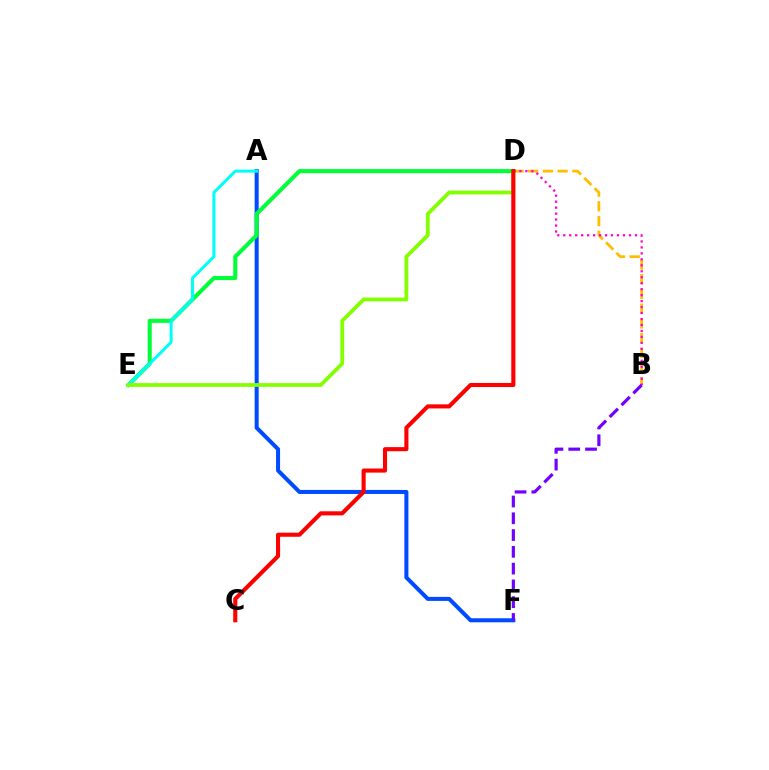{('B', 'D'): [{'color': '#ffbd00', 'line_style': 'dashed', 'thickness': 2.0}, {'color': '#ff00cf', 'line_style': 'dotted', 'thickness': 1.62}], ('A', 'F'): [{'color': '#004bff', 'line_style': 'solid', 'thickness': 2.9}], ('D', 'E'): [{'color': '#00ff39', 'line_style': 'solid', 'thickness': 2.93}, {'color': '#84ff00', 'line_style': 'solid', 'thickness': 2.73}], ('A', 'E'): [{'color': '#00fff6', 'line_style': 'solid', 'thickness': 2.18}], ('B', 'F'): [{'color': '#7200ff', 'line_style': 'dashed', 'thickness': 2.28}], ('C', 'D'): [{'color': '#ff0000', 'line_style': 'solid', 'thickness': 2.95}]}